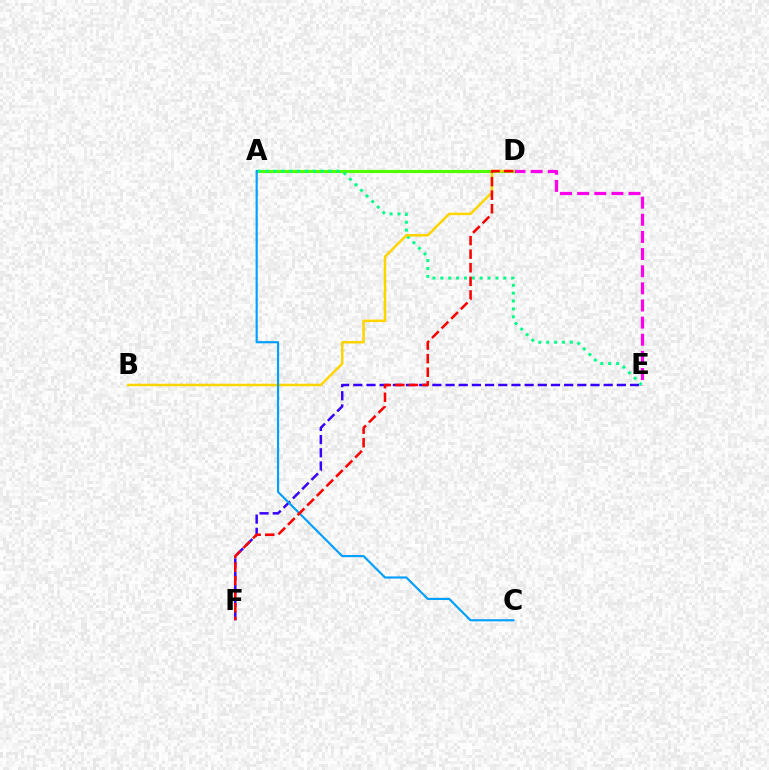{('E', 'F'): [{'color': '#3700ff', 'line_style': 'dashed', 'thickness': 1.79}], ('D', 'E'): [{'color': '#ff00ed', 'line_style': 'dashed', 'thickness': 2.33}], ('A', 'D'): [{'color': '#4fff00', 'line_style': 'solid', 'thickness': 2.22}], ('A', 'E'): [{'color': '#00ff86', 'line_style': 'dotted', 'thickness': 2.14}], ('B', 'D'): [{'color': '#ffd500', 'line_style': 'solid', 'thickness': 1.82}], ('A', 'C'): [{'color': '#009eff', 'line_style': 'solid', 'thickness': 1.54}], ('D', 'F'): [{'color': '#ff0000', 'line_style': 'dashed', 'thickness': 1.84}]}